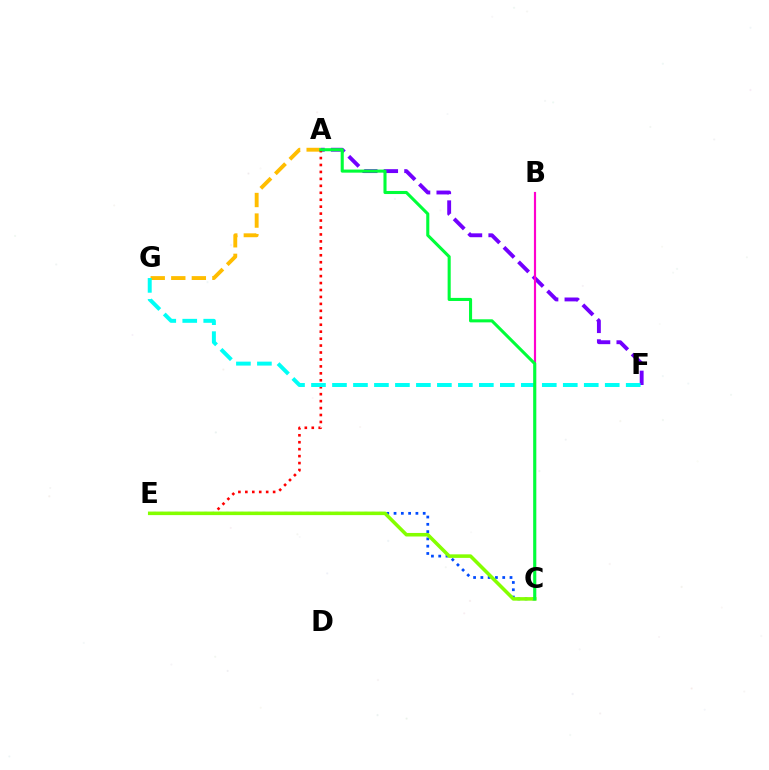{('A', 'F'): [{'color': '#7200ff', 'line_style': 'dashed', 'thickness': 2.79}], ('C', 'E'): [{'color': '#004bff', 'line_style': 'dotted', 'thickness': 1.98}, {'color': '#84ff00', 'line_style': 'solid', 'thickness': 2.55}], ('B', 'C'): [{'color': '#ff00cf', 'line_style': 'solid', 'thickness': 1.56}], ('A', 'G'): [{'color': '#ffbd00', 'line_style': 'dashed', 'thickness': 2.79}], ('A', 'E'): [{'color': '#ff0000', 'line_style': 'dotted', 'thickness': 1.89}], ('F', 'G'): [{'color': '#00fff6', 'line_style': 'dashed', 'thickness': 2.85}], ('A', 'C'): [{'color': '#00ff39', 'line_style': 'solid', 'thickness': 2.22}]}